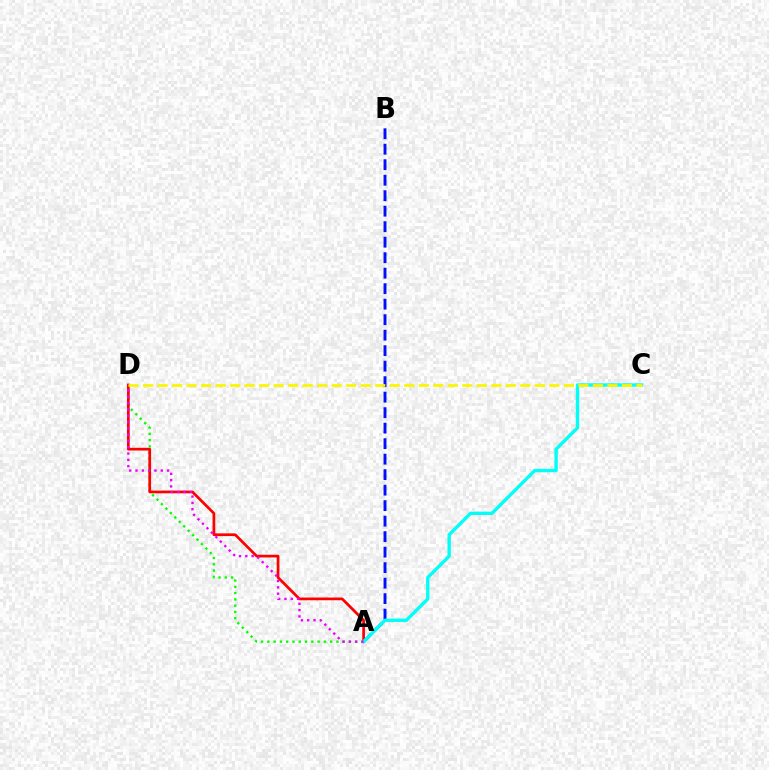{('A', 'D'): [{'color': '#08ff00', 'line_style': 'dotted', 'thickness': 1.71}, {'color': '#ff0000', 'line_style': 'solid', 'thickness': 1.96}, {'color': '#ee00ff', 'line_style': 'dotted', 'thickness': 1.71}], ('A', 'B'): [{'color': '#0010ff', 'line_style': 'dashed', 'thickness': 2.11}], ('A', 'C'): [{'color': '#00fff6', 'line_style': 'solid', 'thickness': 2.42}], ('C', 'D'): [{'color': '#fcf500', 'line_style': 'dashed', 'thickness': 1.97}]}